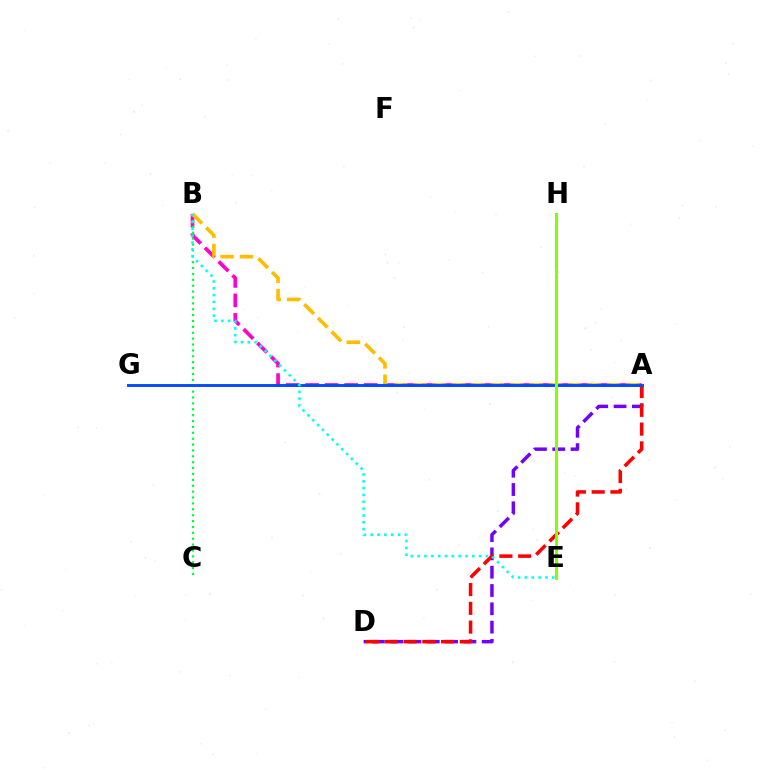{('A', 'D'): [{'color': '#7200ff', 'line_style': 'dashed', 'thickness': 2.49}, {'color': '#ff0000', 'line_style': 'dashed', 'thickness': 2.55}], ('A', 'B'): [{'color': '#ff00cf', 'line_style': 'dashed', 'thickness': 2.65}, {'color': '#ffbd00', 'line_style': 'dashed', 'thickness': 2.63}], ('B', 'C'): [{'color': '#00ff39', 'line_style': 'dotted', 'thickness': 1.6}], ('A', 'G'): [{'color': '#004bff', 'line_style': 'solid', 'thickness': 2.09}], ('E', 'H'): [{'color': '#84ff00', 'line_style': 'solid', 'thickness': 2.17}], ('B', 'E'): [{'color': '#00fff6', 'line_style': 'dotted', 'thickness': 1.86}]}